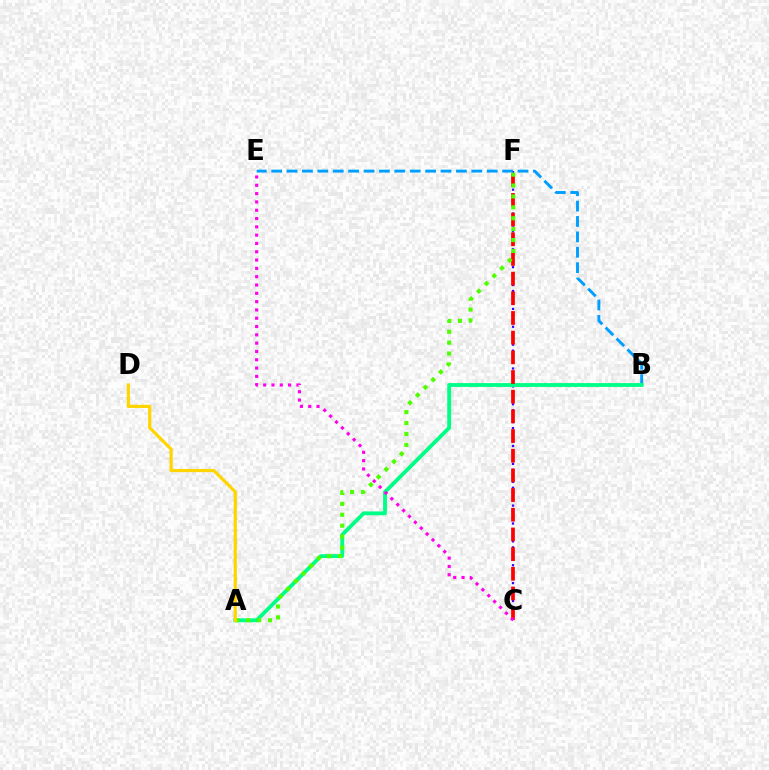{('C', 'F'): [{'color': '#3700ff', 'line_style': 'dotted', 'thickness': 1.62}, {'color': '#ff0000', 'line_style': 'dashed', 'thickness': 2.67}], ('B', 'E'): [{'color': '#009eff', 'line_style': 'dashed', 'thickness': 2.09}], ('A', 'B'): [{'color': '#00ff86', 'line_style': 'solid', 'thickness': 2.76}], ('C', 'E'): [{'color': '#ff00ed', 'line_style': 'dotted', 'thickness': 2.26}], ('A', 'F'): [{'color': '#4fff00', 'line_style': 'dotted', 'thickness': 2.96}], ('A', 'D'): [{'color': '#ffd500', 'line_style': 'solid', 'thickness': 2.29}]}